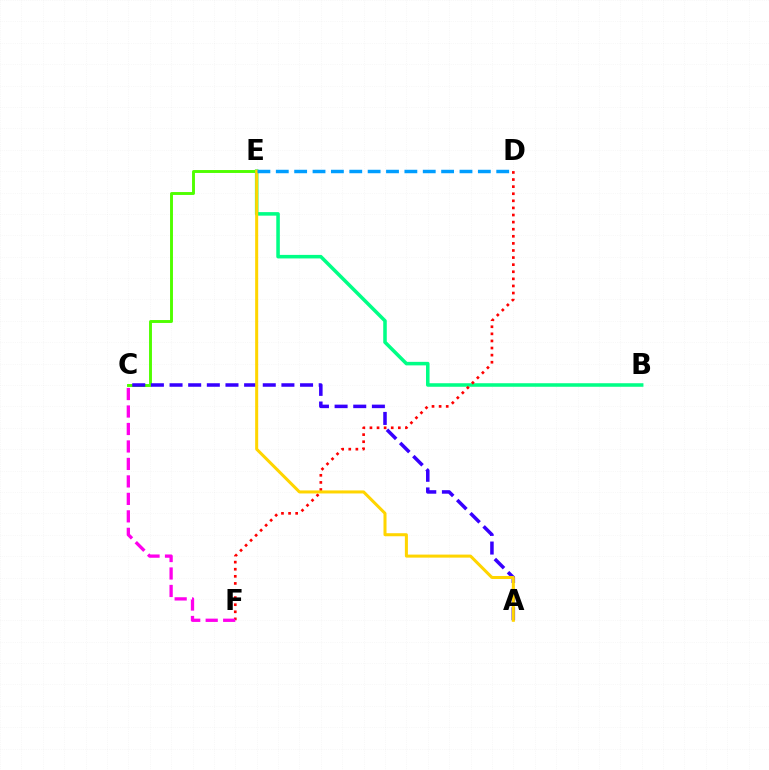{('C', 'E'): [{'color': '#4fff00', 'line_style': 'solid', 'thickness': 2.1}], ('B', 'E'): [{'color': '#00ff86', 'line_style': 'solid', 'thickness': 2.55}], ('D', 'F'): [{'color': '#ff0000', 'line_style': 'dotted', 'thickness': 1.93}], ('A', 'C'): [{'color': '#3700ff', 'line_style': 'dashed', 'thickness': 2.53}], ('A', 'E'): [{'color': '#ffd500', 'line_style': 'solid', 'thickness': 2.18}], ('D', 'E'): [{'color': '#009eff', 'line_style': 'dashed', 'thickness': 2.5}], ('C', 'F'): [{'color': '#ff00ed', 'line_style': 'dashed', 'thickness': 2.37}]}